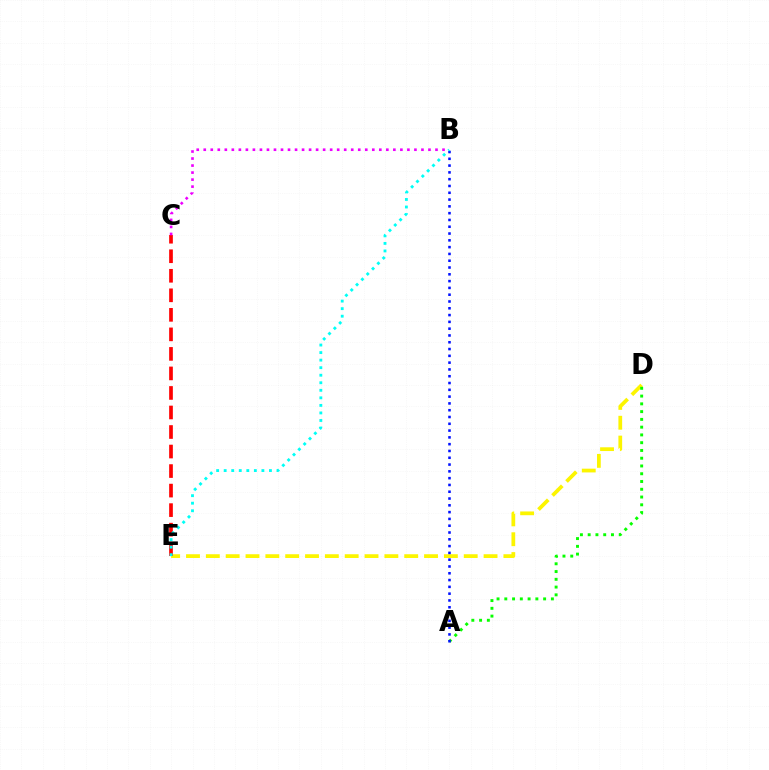{('D', 'E'): [{'color': '#fcf500', 'line_style': 'dashed', 'thickness': 2.69}], ('C', 'E'): [{'color': '#ff0000', 'line_style': 'dashed', 'thickness': 2.65}], ('A', 'D'): [{'color': '#08ff00', 'line_style': 'dotted', 'thickness': 2.11}], ('A', 'B'): [{'color': '#0010ff', 'line_style': 'dotted', 'thickness': 1.85}], ('B', 'C'): [{'color': '#ee00ff', 'line_style': 'dotted', 'thickness': 1.91}], ('B', 'E'): [{'color': '#00fff6', 'line_style': 'dotted', 'thickness': 2.05}]}